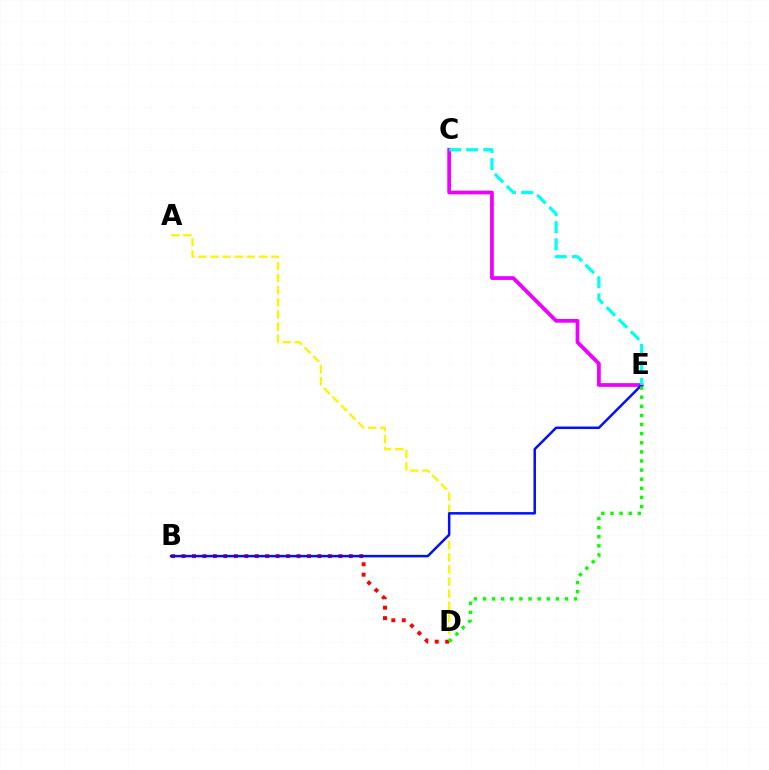{('A', 'D'): [{'color': '#fcf500', 'line_style': 'dashed', 'thickness': 1.65}], ('B', 'D'): [{'color': '#ff0000', 'line_style': 'dotted', 'thickness': 2.84}], ('C', 'E'): [{'color': '#ee00ff', 'line_style': 'solid', 'thickness': 2.7}, {'color': '#00fff6', 'line_style': 'dashed', 'thickness': 2.32}], ('B', 'E'): [{'color': '#0010ff', 'line_style': 'solid', 'thickness': 1.8}], ('D', 'E'): [{'color': '#08ff00', 'line_style': 'dotted', 'thickness': 2.48}]}